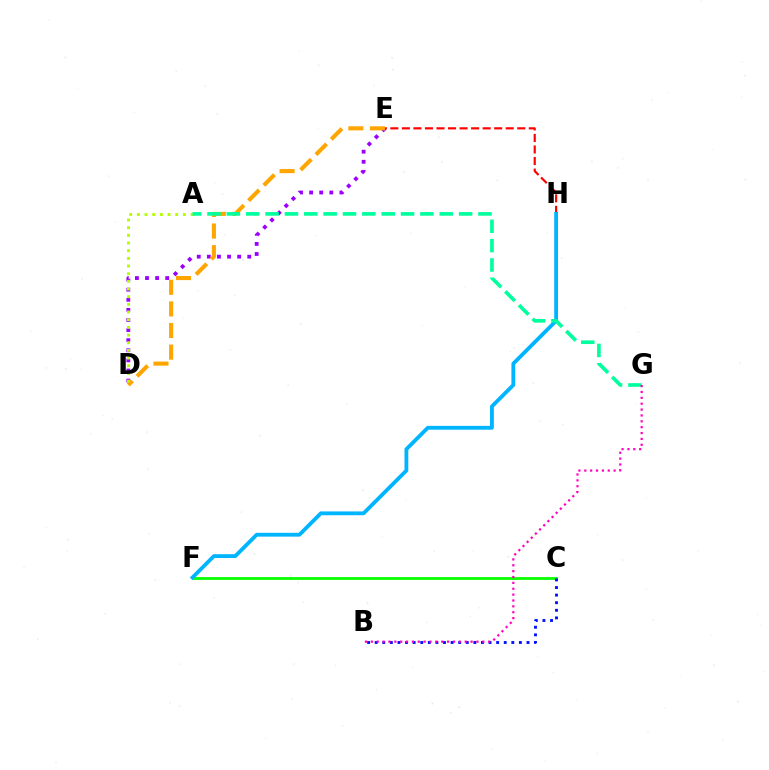{('D', 'E'): [{'color': '#9b00ff', 'line_style': 'dotted', 'thickness': 2.74}, {'color': '#ffa500', 'line_style': 'dashed', 'thickness': 2.94}], ('C', 'F'): [{'color': '#08ff00', 'line_style': 'solid', 'thickness': 2.03}], ('E', 'H'): [{'color': '#ff0000', 'line_style': 'dashed', 'thickness': 1.57}], ('F', 'H'): [{'color': '#00b5ff', 'line_style': 'solid', 'thickness': 2.75}], ('B', 'C'): [{'color': '#0010ff', 'line_style': 'dotted', 'thickness': 2.06}], ('A', 'D'): [{'color': '#b3ff00', 'line_style': 'dotted', 'thickness': 2.08}], ('A', 'G'): [{'color': '#00ff9d', 'line_style': 'dashed', 'thickness': 2.63}], ('B', 'G'): [{'color': '#ff00bd', 'line_style': 'dotted', 'thickness': 1.59}]}